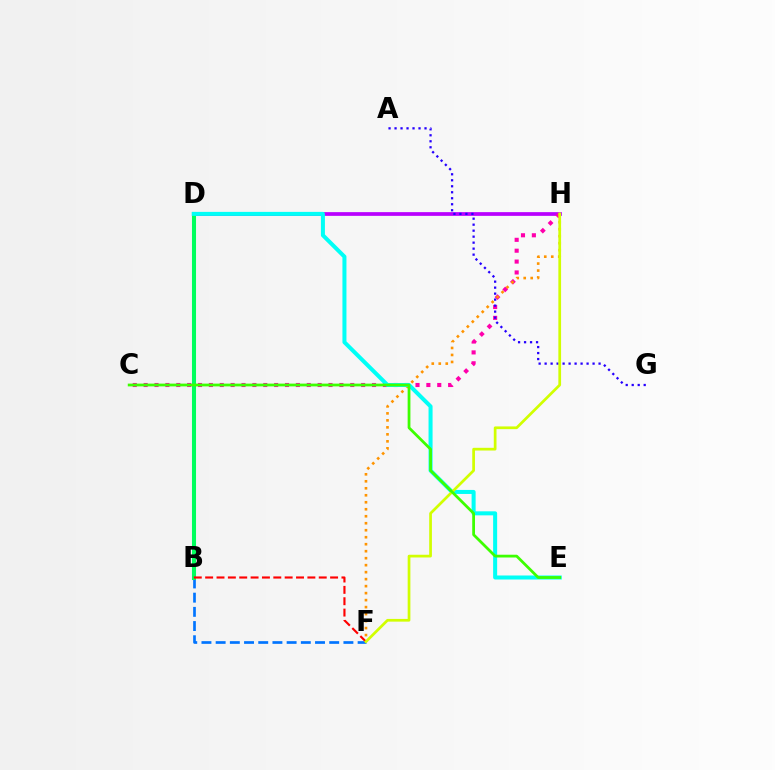{('B', 'F'): [{'color': '#0074ff', 'line_style': 'dashed', 'thickness': 1.93}, {'color': '#ff0000', 'line_style': 'dashed', 'thickness': 1.54}], ('D', 'H'): [{'color': '#b900ff', 'line_style': 'solid', 'thickness': 2.68}], ('C', 'H'): [{'color': '#ff00ac', 'line_style': 'dotted', 'thickness': 2.95}], ('B', 'D'): [{'color': '#00ff5c', 'line_style': 'solid', 'thickness': 2.92}], ('F', 'H'): [{'color': '#ff9400', 'line_style': 'dotted', 'thickness': 1.9}, {'color': '#d1ff00', 'line_style': 'solid', 'thickness': 1.95}], ('A', 'G'): [{'color': '#2500ff', 'line_style': 'dotted', 'thickness': 1.63}], ('D', 'E'): [{'color': '#00fff6', 'line_style': 'solid', 'thickness': 2.89}], ('C', 'E'): [{'color': '#3dff00', 'line_style': 'solid', 'thickness': 1.99}]}